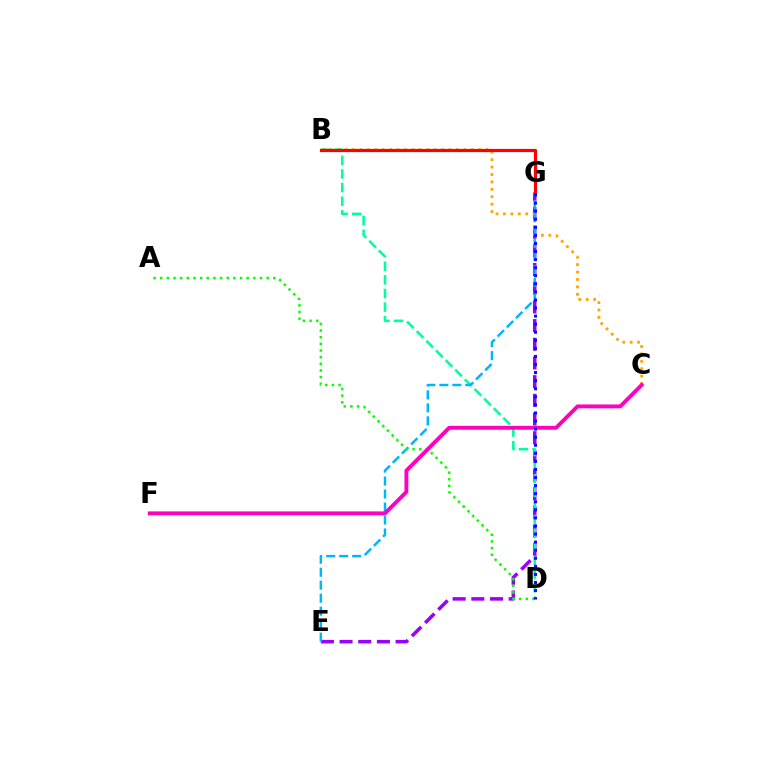{('B', 'G'): [{'color': '#b3ff00', 'line_style': 'dashed', 'thickness': 1.92}, {'color': '#ff0000', 'line_style': 'solid', 'thickness': 2.29}], ('E', 'G'): [{'color': '#9b00ff', 'line_style': 'dashed', 'thickness': 2.54}, {'color': '#00b5ff', 'line_style': 'dashed', 'thickness': 1.76}], ('B', 'D'): [{'color': '#00ff9d', 'line_style': 'dashed', 'thickness': 1.85}], ('B', 'C'): [{'color': '#ffa500', 'line_style': 'dotted', 'thickness': 2.02}], ('A', 'D'): [{'color': '#08ff00', 'line_style': 'dotted', 'thickness': 1.81}], ('C', 'F'): [{'color': '#ff00bd', 'line_style': 'solid', 'thickness': 2.78}], ('D', 'G'): [{'color': '#0010ff', 'line_style': 'dotted', 'thickness': 2.19}]}